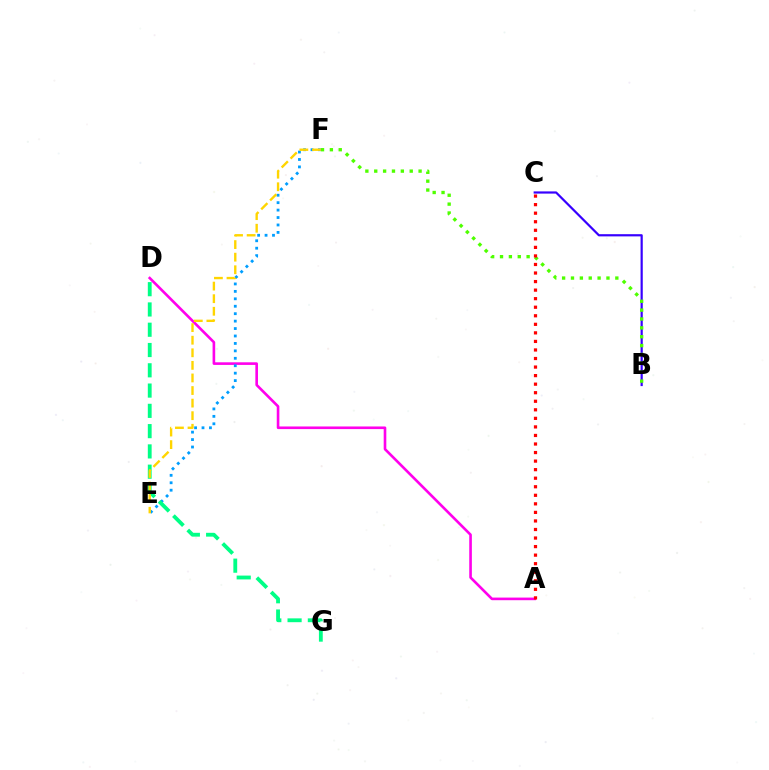{('A', 'D'): [{'color': '#ff00ed', 'line_style': 'solid', 'thickness': 1.89}], ('E', 'F'): [{'color': '#009eff', 'line_style': 'dotted', 'thickness': 2.02}, {'color': '#ffd500', 'line_style': 'dashed', 'thickness': 1.71}], ('B', 'C'): [{'color': '#3700ff', 'line_style': 'solid', 'thickness': 1.59}], ('B', 'F'): [{'color': '#4fff00', 'line_style': 'dotted', 'thickness': 2.41}], ('D', 'G'): [{'color': '#00ff86', 'line_style': 'dashed', 'thickness': 2.75}], ('A', 'C'): [{'color': '#ff0000', 'line_style': 'dotted', 'thickness': 2.32}]}